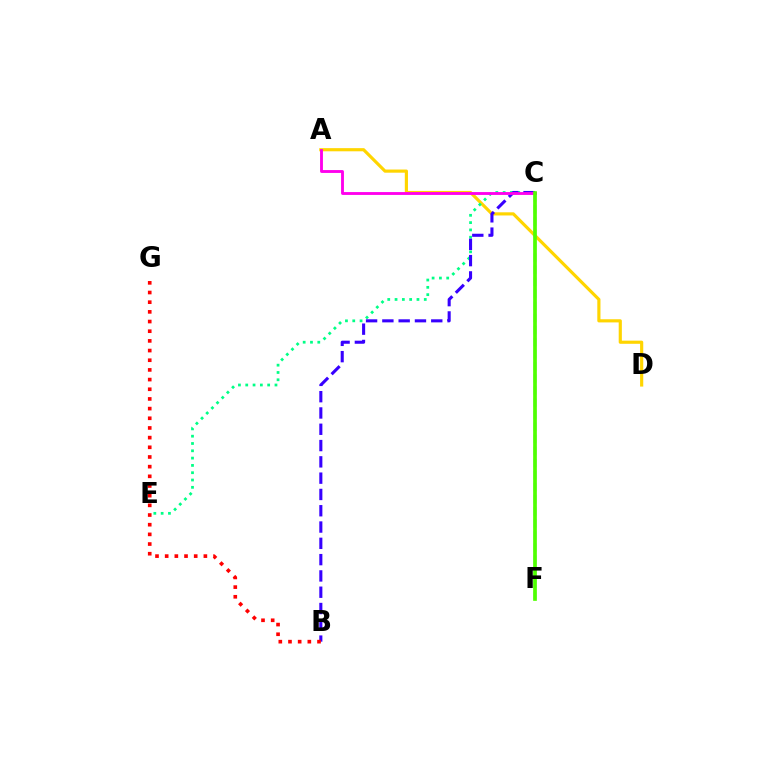{('A', 'D'): [{'color': '#ffd500', 'line_style': 'solid', 'thickness': 2.27}], ('C', 'E'): [{'color': '#00ff86', 'line_style': 'dotted', 'thickness': 1.99}], ('B', 'C'): [{'color': '#3700ff', 'line_style': 'dashed', 'thickness': 2.21}], ('B', 'G'): [{'color': '#ff0000', 'line_style': 'dotted', 'thickness': 2.63}], ('A', 'C'): [{'color': '#ff00ed', 'line_style': 'solid', 'thickness': 2.06}], ('C', 'F'): [{'color': '#009eff', 'line_style': 'dashed', 'thickness': 1.64}, {'color': '#4fff00', 'line_style': 'solid', 'thickness': 2.66}]}